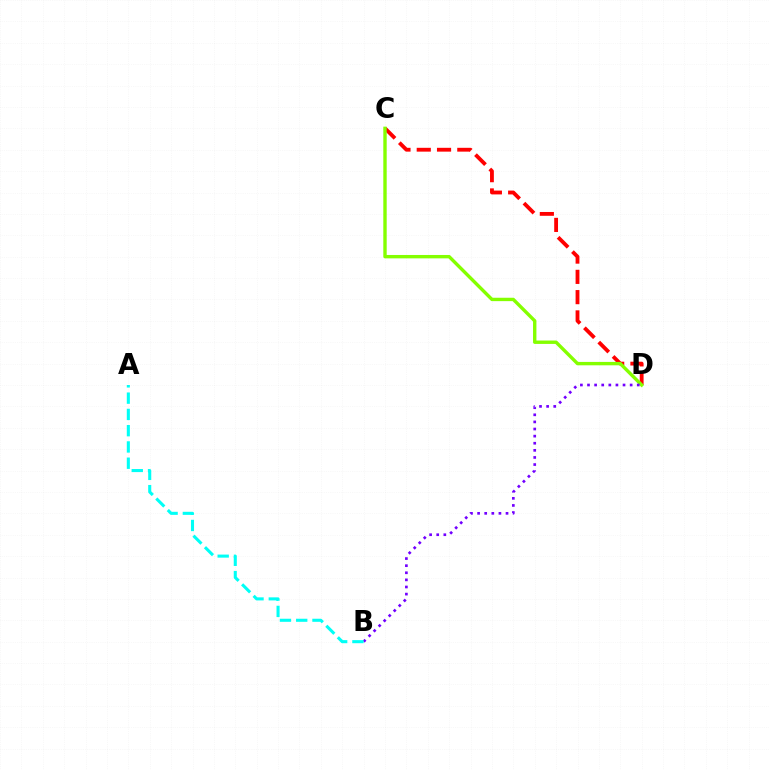{('C', 'D'): [{'color': '#ff0000', 'line_style': 'dashed', 'thickness': 2.75}, {'color': '#84ff00', 'line_style': 'solid', 'thickness': 2.44}], ('B', 'D'): [{'color': '#7200ff', 'line_style': 'dotted', 'thickness': 1.93}], ('A', 'B'): [{'color': '#00fff6', 'line_style': 'dashed', 'thickness': 2.21}]}